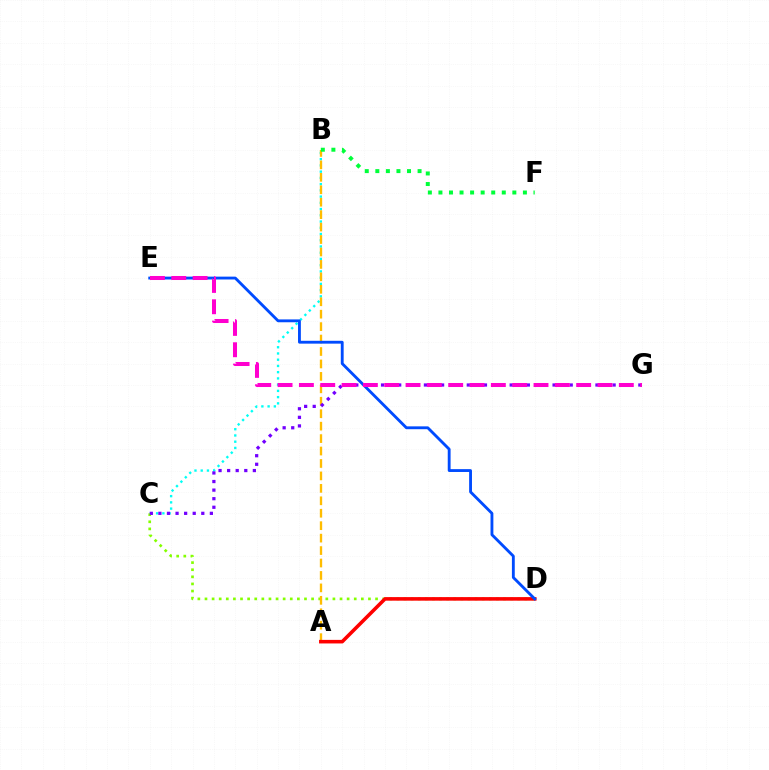{('B', 'C'): [{'color': '#00fff6', 'line_style': 'dotted', 'thickness': 1.69}], ('C', 'D'): [{'color': '#84ff00', 'line_style': 'dotted', 'thickness': 1.93}], ('A', 'B'): [{'color': '#ffbd00', 'line_style': 'dashed', 'thickness': 1.69}], ('C', 'G'): [{'color': '#7200ff', 'line_style': 'dotted', 'thickness': 2.33}], ('B', 'F'): [{'color': '#00ff39', 'line_style': 'dotted', 'thickness': 2.87}], ('A', 'D'): [{'color': '#ff0000', 'line_style': 'solid', 'thickness': 2.57}], ('D', 'E'): [{'color': '#004bff', 'line_style': 'solid', 'thickness': 2.05}], ('E', 'G'): [{'color': '#ff00cf', 'line_style': 'dashed', 'thickness': 2.9}]}